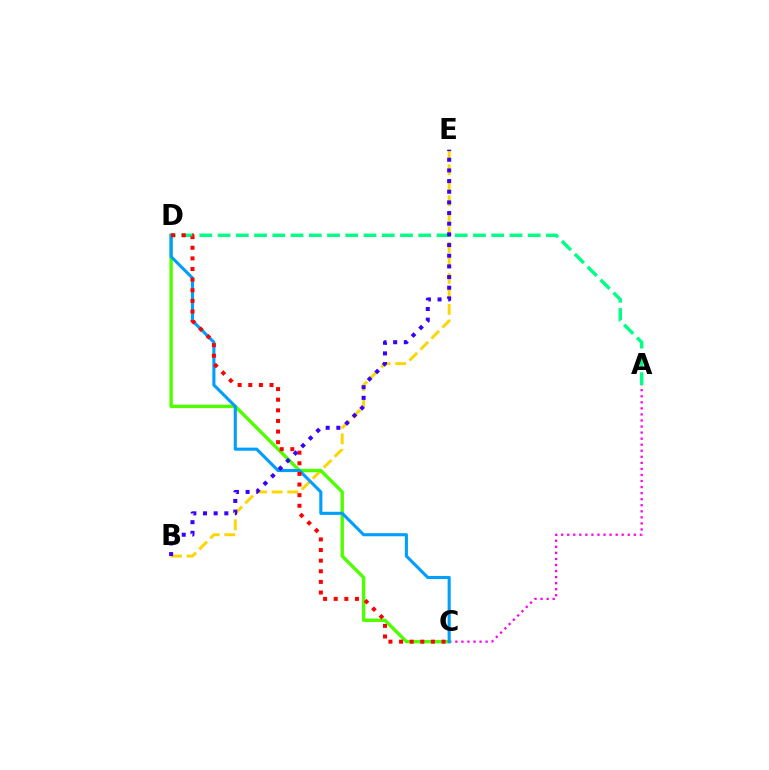{('B', 'E'): [{'color': '#ffd500', 'line_style': 'dashed', 'thickness': 2.11}, {'color': '#3700ff', 'line_style': 'dotted', 'thickness': 2.9}], ('A', 'C'): [{'color': '#ff00ed', 'line_style': 'dotted', 'thickness': 1.64}], ('A', 'D'): [{'color': '#00ff86', 'line_style': 'dashed', 'thickness': 2.48}], ('C', 'D'): [{'color': '#4fff00', 'line_style': 'solid', 'thickness': 2.44}, {'color': '#009eff', 'line_style': 'solid', 'thickness': 2.23}, {'color': '#ff0000', 'line_style': 'dotted', 'thickness': 2.89}]}